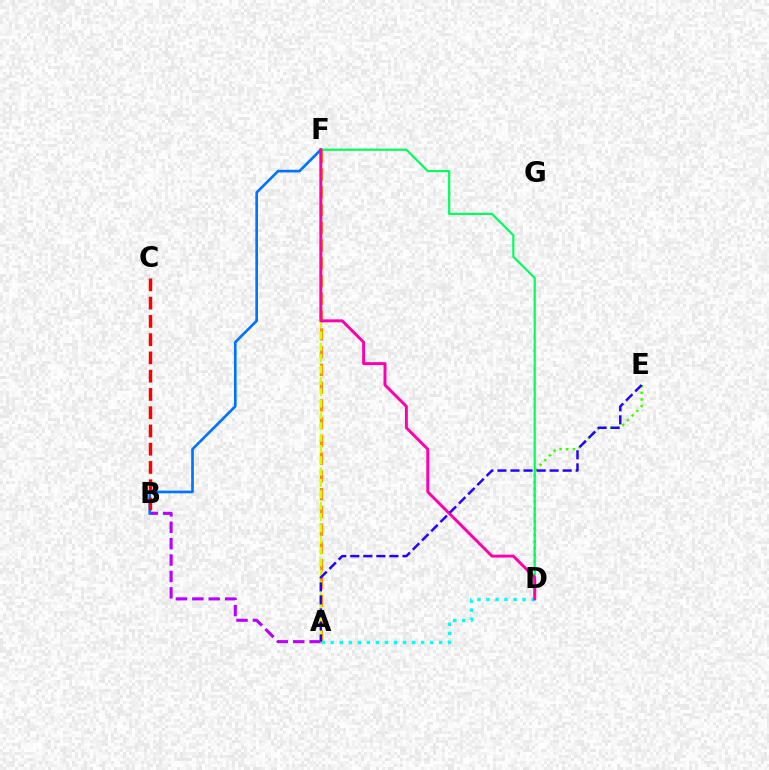{('D', 'E'): [{'color': '#3dff00', 'line_style': 'dotted', 'thickness': 1.8}], ('A', 'B'): [{'color': '#b900ff', 'line_style': 'dashed', 'thickness': 2.23}], ('A', 'F'): [{'color': '#ff9400', 'line_style': 'dashed', 'thickness': 2.41}, {'color': '#d1ff00', 'line_style': 'dashed', 'thickness': 1.54}], ('D', 'F'): [{'color': '#00ff5c', 'line_style': 'solid', 'thickness': 1.58}, {'color': '#ff00ac', 'line_style': 'solid', 'thickness': 2.11}], ('B', 'F'): [{'color': '#0074ff', 'line_style': 'solid', 'thickness': 1.92}], ('B', 'C'): [{'color': '#ff0000', 'line_style': 'dashed', 'thickness': 2.48}], ('A', 'D'): [{'color': '#00fff6', 'line_style': 'dotted', 'thickness': 2.45}], ('A', 'E'): [{'color': '#2500ff', 'line_style': 'dashed', 'thickness': 1.77}]}